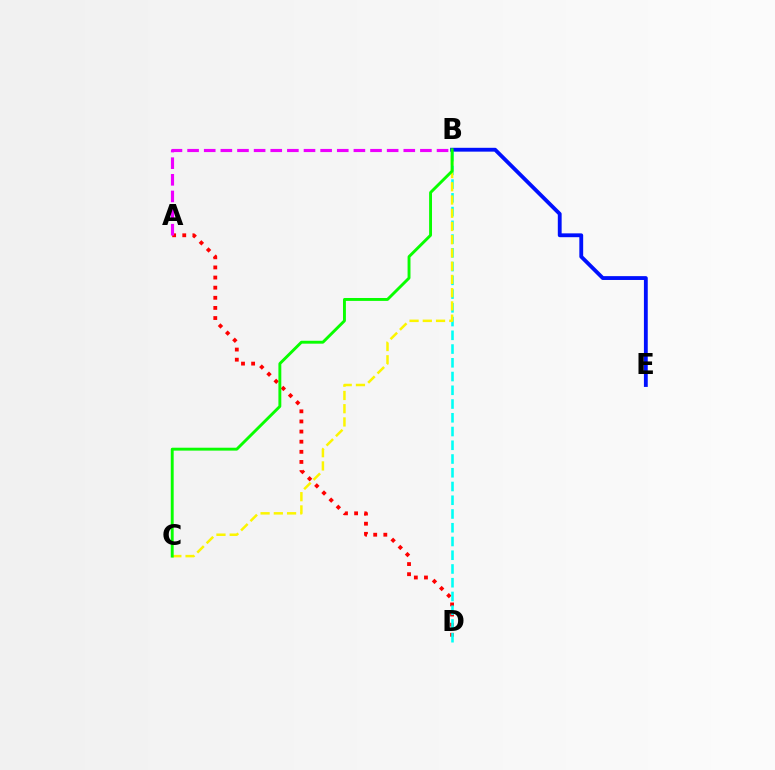{('A', 'D'): [{'color': '#ff0000', 'line_style': 'dotted', 'thickness': 2.75}], ('B', 'D'): [{'color': '#00fff6', 'line_style': 'dashed', 'thickness': 1.87}], ('B', 'C'): [{'color': '#fcf500', 'line_style': 'dashed', 'thickness': 1.8}, {'color': '#08ff00', 'line_style': 'solid', 'thickness': 2.09}], ('A', 'B'): [{'color': '#ee00ff', 'line_style': 'dashed', 'thickness': 2.26}], ('B', 'E'): [{'color': '#0010ff', 'line_style': 'solid', 'thickness': 2.76}]}